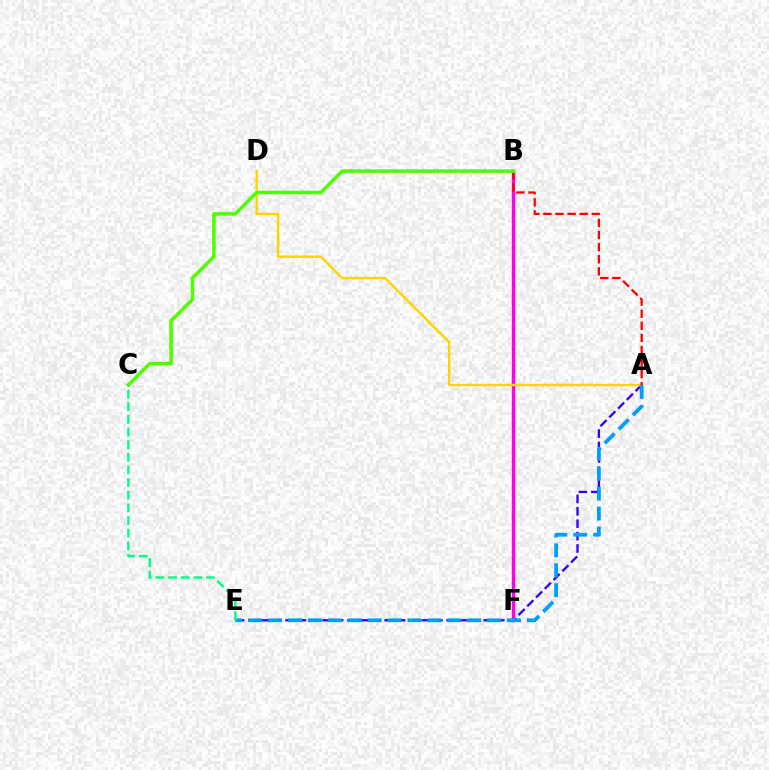{('A', 'E'): [{'color': '#3700ff', 'line_style': 'dashed', 'thickness': 1.68}, {'color': '#009eff', 'line_style': 'dashed', 'thickness': 2.7}], ('B', 'F'): [{'color': '#ff00ed', 'line_style': 'solid', 'thickness': 2.44}], ('A', 'D'): [{'color': '#ffd500', 'line_style': 'solid', 'thickness': 1.75}], ('A', 'B'): [{'color': '#ff0000', 'line_style': 'dashed', 'thickness': 1.64}], ('B', 'C'): [{'color': '#4fff00', 'line_style': 'solid', 'thickness': 2.55}], ('C', 'E'): [{'color': '#00ff86', 'line_style': 'dashed', 'thickness': 1.72}]}